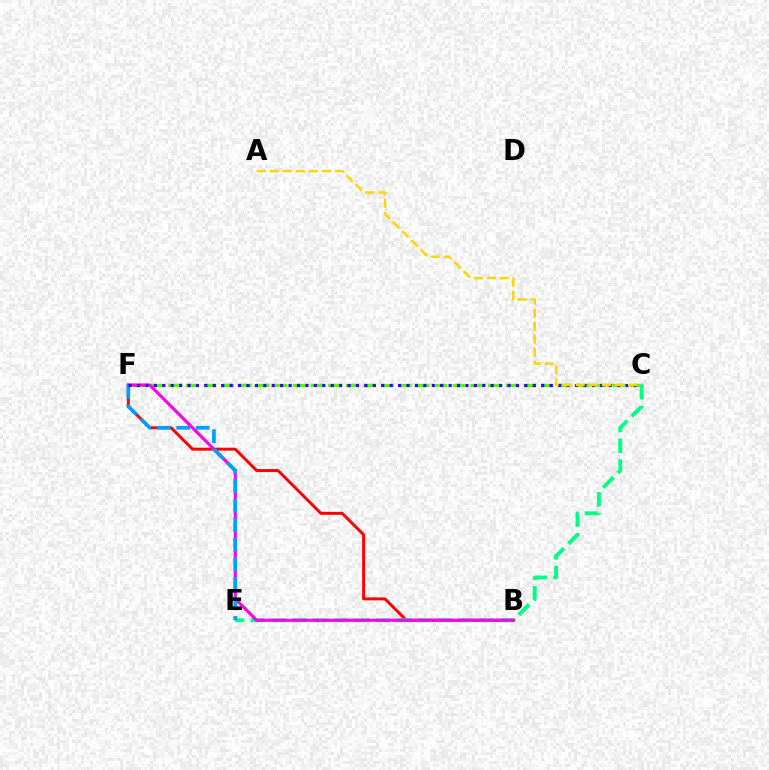{('B', 'F'): [{'color': '#ff0000', 'line_style': 'solid', 'thickness': 2.12}, {'color': '#ff00ed', 'line_style': 'solid', 'thickness': 2.23}], ('C', 'F'): [{'color': '#4fff00', 'line_style': 'dashed', 'thickness': 2.41}, {'color': '#3700ff', 'line_style': 'dotted', 'thickness': 2.29}], ('C', 'E'): [{'color': '#00ff86', 'line_style': 'dashed', 'thickness': 2.83}], ('E', 'F'): [{'color': '#009eff', 'line_style': 'dashed', 'thickness': 2.66}], ('A', 'C'): [{'color': '#ffd500', 'line_style': 'dashed', 'thickness': 1.77}]}